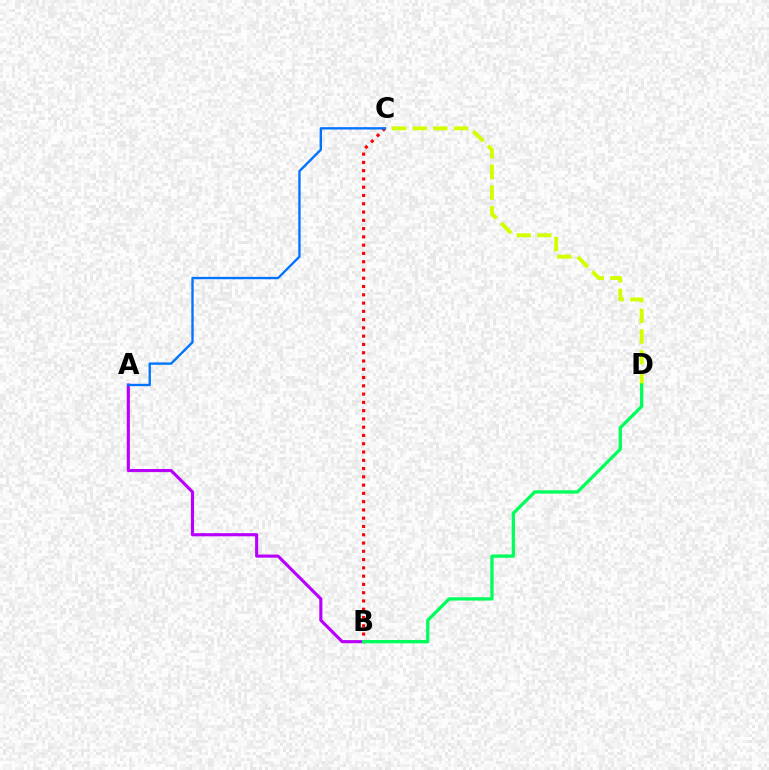{('A', 'B'): [{'color': '#b900ff', 'line_style': 'solid', 'thickness': 2.25}], ('C', 'D'): [{'color': '#d1ff00', 'line_style': 'dashed', 'thickness': 2.81}], ('B', 'C'): [{'color': '#ff0000', 'line_style': 'dotted', 'thickness': 2.25}], ('B', 'D'): [{'color': '#00ff5c', 'line_style': 'solid', 'thickness': 2.37}], ('A', 'C'): [{'color': '#0074ff', 'line_style': 'solid', 'thickness': 1.7}]}